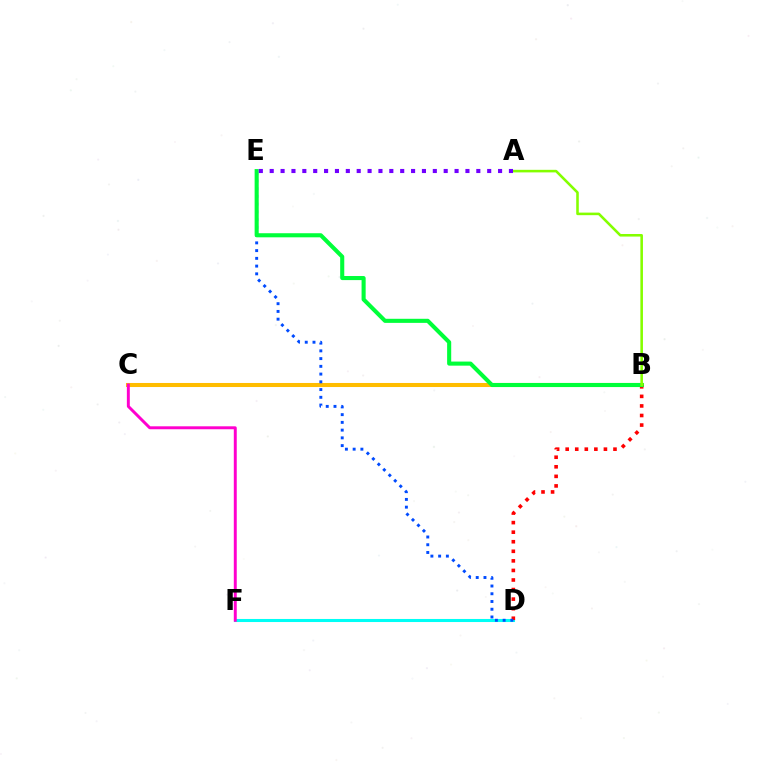{('B', 'C'): [{'color': '#ffbd00', 'line_style': 'solid', 'thickness': 2.91}], ('D', 'F'): [{'color': '#00fff6', 'line_style': 'solid', 'thickness': 2.2}], ('B', 'D'): [{'color': '#ff0000', 'line_style': 'dotted', 'thickness': 2.6}], ('C', 'F'): [{'color': '#ff00cf', 'line_style': 'solid', 'thickness': 2.12}], ('D', 'E'): [{'color': '#004bff', 'line_style': 'dotted', 'thickness': 2.1}], ('B', 'E'): [{'color': '#00ff39', 'line_style': 'solid', 'thickness': 2.94}], ('A', 'B'): [{'color': '#84ff00', 'line_style': 'solid', 'thickness': 1.85}], ('A', 'E'): [{'color': '#7200ff', 'line_style': 'dotted', 'thickness': 2.95}]}